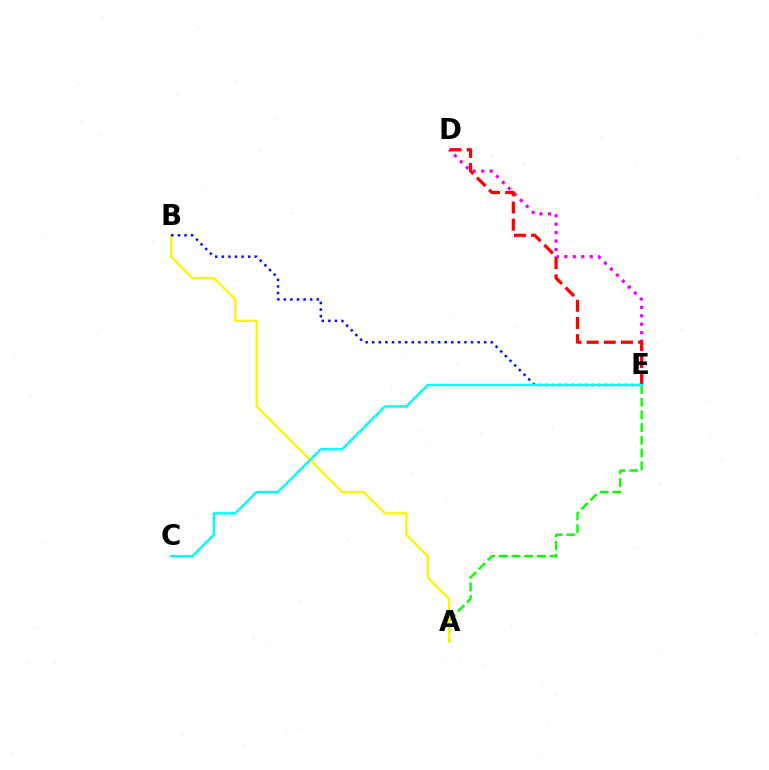{('D', 'E'): [{'color': '#ee00ff', 'line_style': 'dotted', 'thickness': 2.3}, {'color': '#ff0000', 'line_style': 'dashed', 'thickness': 2.33}], ('A', 'E'): [{'color': '#08ff00', 'line_style': 'dashed', 'thickness': 1.73}], ('A', 'B'): [{'color': '#fcf500', 'line_style': 'solid', 'thickness': 1.66}], ('B', 'E'): [{'color': '#0010ff', 'line_style': 'dotted', 'thickness': 1.79}], ('C', 'E'): [{'color': '#00fff6', 'line_style': 'solid', 'thickness': 1.73}]}